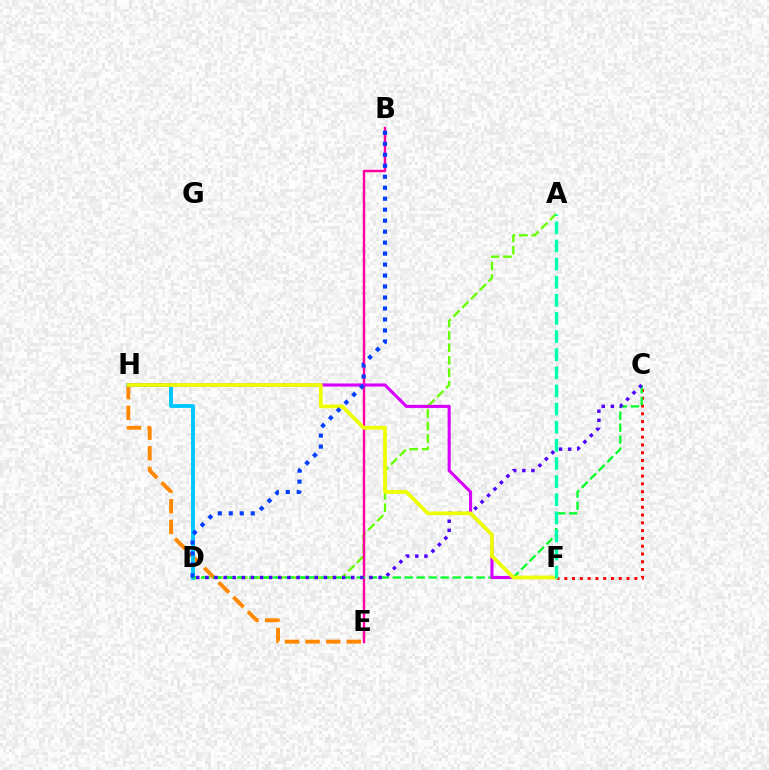{('E', 'H'): [{'color': '#ff8800', 'line_style': 'dashed', 'thickness': 2.8}], ('C', 'F'): [{'color': '#ff0000', 'line_style': 'dotted', 'thickness': 2.12}], ('A', 'D'): [{'color': '#66ff00', 'line_style': 'dashed', 'thickness': 1.69}], ('D', 'H'): [{'color': '#00c7ff', 'line_style': 'solid', 'thickness': 2.8}], ('B', 'E'): [{'color': '#ff00a0', 'line_style': 'solid', 'thickness': 1.76}], ('C', 'D'): [{'color': '#00ff27', 'line_style': 'dashed', 'thickness': 1.63}, {'color': '#4f00ff', 'line_style': 'dotted', 'thickness': 2.48}], ('F', 'H'): [{'color': '#d600ff', 'line_style': 'solid', 'thickness': 2.22}, {'color': '#eeff00', 'line_style': 'solid', 'thickness': 2.68}], ('B', 'D'): [{'color': '#003fff', 'line_style': 'dotted', 'thickness': 2.98}], ('A', 'F'): [{'color': '#00ffaf', 'line_style': 'dashed', 'thickness': 2.46}]}